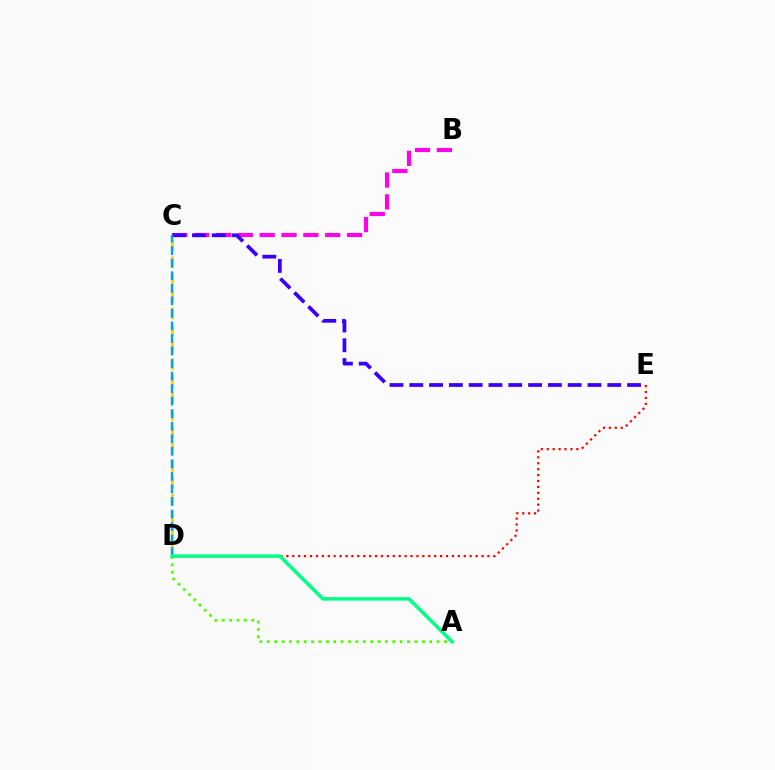{('B', 'C'): [{'color': '#ff00ed', 'line_style': 'dashed', 'thickness': 2.97}], ('C', 'D'): [{'color': '#ffd500', 'line_style': 'dashed', 'thickness': 2.3}, {'color': '#009eff', 'line_style': 'dashed', 'thickness': 1.7}], ('C', 'E'): [{'color': '#3700ff', 'line_style': 'dashed', 'thickness': 2.69}], ('A', 'D'): [{'color': '#4fff00', 'line_style': 'dotted', 'thickness': 2.01}, {'color': '#00ff86', 'line_style': 'solid', 'thickness': 2.54}], ('D', 'E'): [{'color': '#ff0000', 'line_style': 'dotted', 'thickness': 1.61}]}